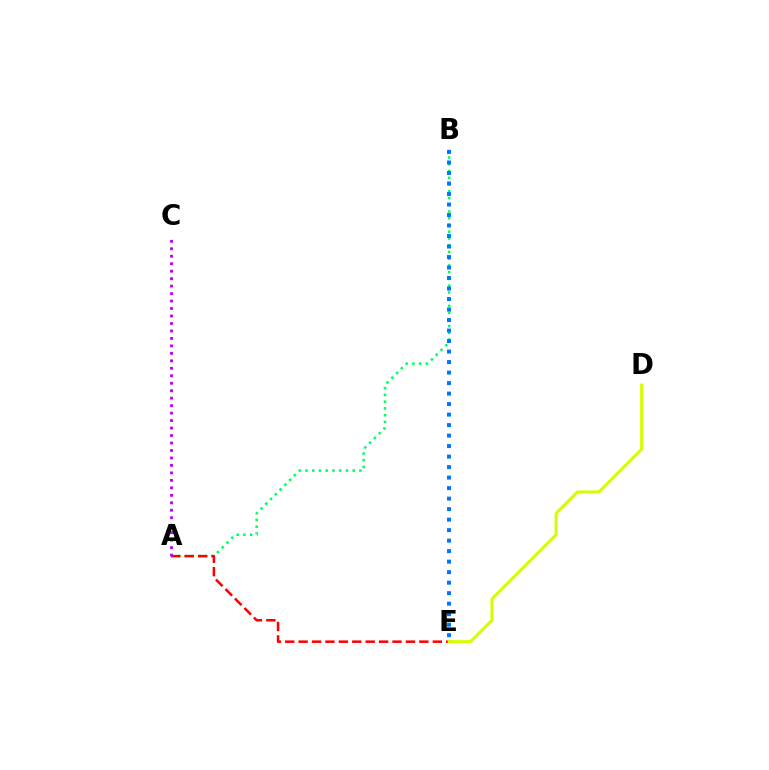{('A', 'B'): [{'color': '#00ff5c', 'line_style': 'dotted', 'thickness': 1.83}], ('A', 'E'): [{'color': '#ff0000', 'line_style': 'dashed', 'thickness': 1.82}], ('D', 'E'): [{'color': '#d1ff00', 'line_style': 'solid', 'thickness': 2.19}], ('B', 'E'): [{'color': '#0074ff', 'line_style': 'dotted', 'thickness': 2.85}], ('A', 'C'): [{'color': '#b900ff', 'line_style': 'dotted', 'thickness': 2.03}]}